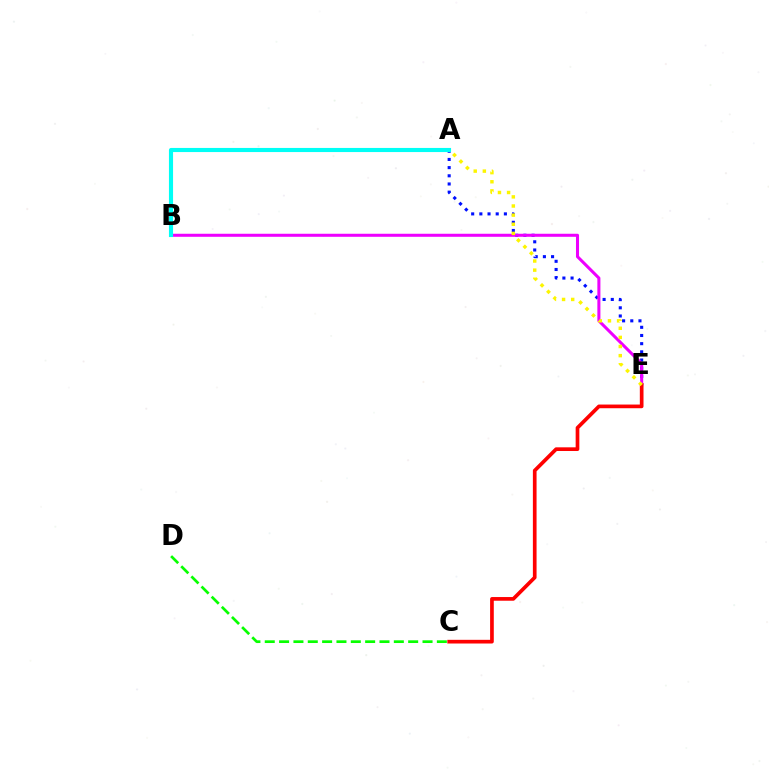{('A', 'E'): [{'color': '#0010ff', 'line_style': 'dotted', 'thickness': 2.22}, {'color': '#fcf500', 'line_style': 'dotted', 'thickness': 2.48}], ('B', 'E'): [{'color': '#ee00ff', 'line_style': 'solid', 'thickness': 2.19}], ('C', 'E'): [{'color': '#ff0000', 'line_style': 'solid', 'thickness': 2.65}], ('A', 'B'): [{'color': '#00fff6', 'line_style': 'solid', 'thickness': 2.97}], ('C', 'D'): [{'color': '#08ff00', 'line_style': 'dashed', 'thickness': 1.95}]}